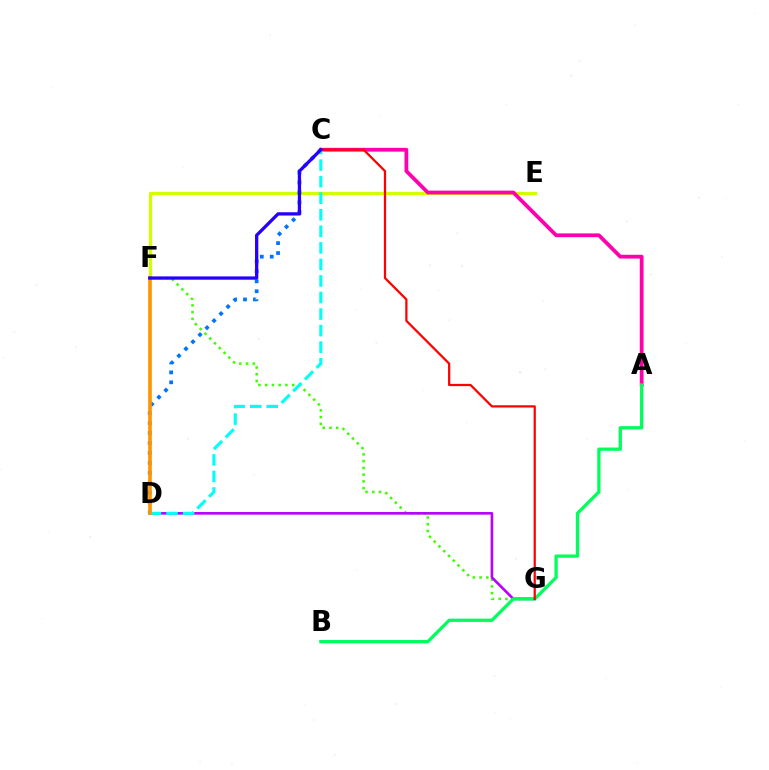{('E', 'F'): [{'color': '#d1ff00', 'line_style': 'solid', 'thickness': 2.33}], ('A', 'C'): [{'color': '#ff00ac', 'line_style': 'solid', 'thickness': 2.71}], ('F', 'G'): [{'color': '#3dff00', 'line_style': 'dotted', 'thickness': 1.83}], ('D', 'G'): [{'color': '#b900ff', 'line_style': 'solid', 'thickness': 1.89}], ('C', 'D'): [{'color': '#0074ff', 'line_style': 'dotted', 'thickness': 2.7}, {'color': '#00fff6', 'line_style': 'dashed', 'thickness': 2.25}], ('A', 'B'): [{'color': '#00ff5c', 'line_style': 'solid', 'thickness': 2.36}], ('D', 'F'): [{'color': '#ff9400', 'line_style': 'solid', 'thickness': 2.6}], ('C', 'G'): [{'color': '#ff0000', 'line_style': 'solid', 'thickness': 1.61}], ('C', 'F'): [{'color': '#2500ff', 'line_style': 'solid', 'thickness': 2.37}]}